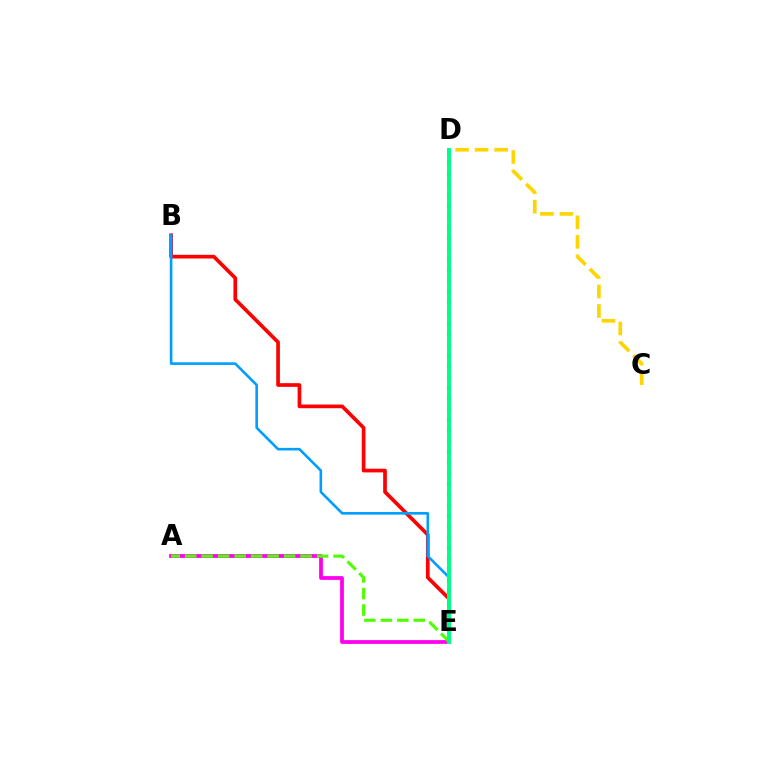{('D', 'E'): [{'color': '#3700ff', 'line_style': 'dotted', 'thickness': 2.91}, {'color': '#00ff86', 'line_style': 'solid', 'thickness': 2.84}], ('B', 'E'): [{'color': '#ff0000', 'line_style': 'solid', 'thickness': 2.65}, {'color': '#009eff', 'line_style': 'solid', 'thickness': 1.88}], ('A', 'E'): [{'color': '#ff00ed', 'line_style': 'solid', 'thickness': 2.71}, {'color': '#4fff00', 'line_style': 'dashed', 'thickness': 2.24}], ('C', 'D'): [{'color': '#ffd500', 'line_style': 'dashed', 'thickness': 2.65}]}